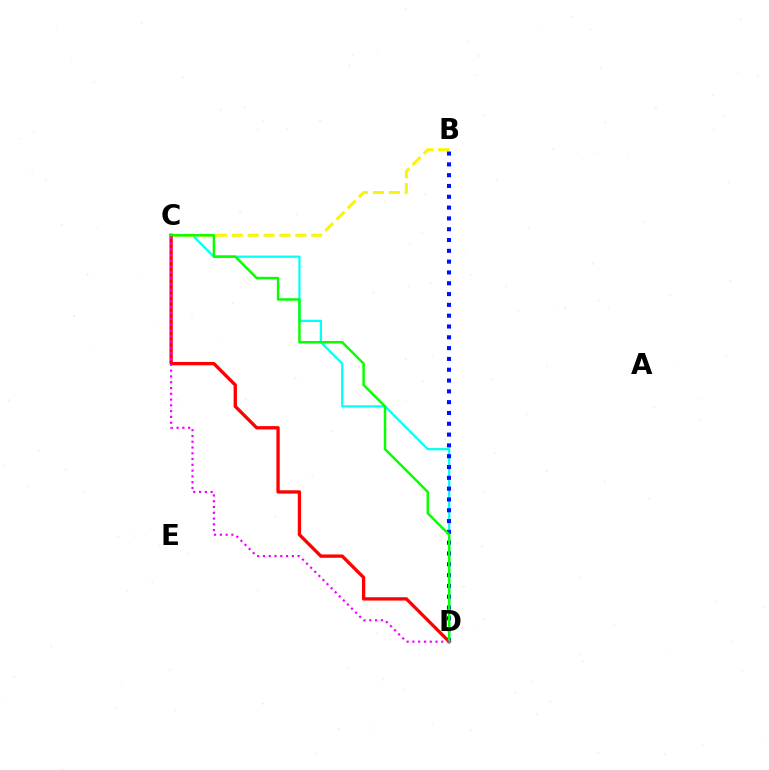{('C', 'D'): [{'color': '#00fff6', 'line_style': 'solid', 'thickness': 1.59}, {'color': '#ff0000', 'line_style': 'solid', 'thickness': 2.39}, {'color': '#08ff00', 'line_style': 'solid', 'thickness': 1.78}, {'color': '#ee00ff', 'line_style': 'dotted', 'thickness': 1.57}], ('B', 'C'): [{'color': '#fcf500', 'line_style': 'dashed', 'thickness': 2.16}], ('B', 'D'): [{'color': '#0010ff', 'line_style': 'dotted', 'thickness': 2.94}]}